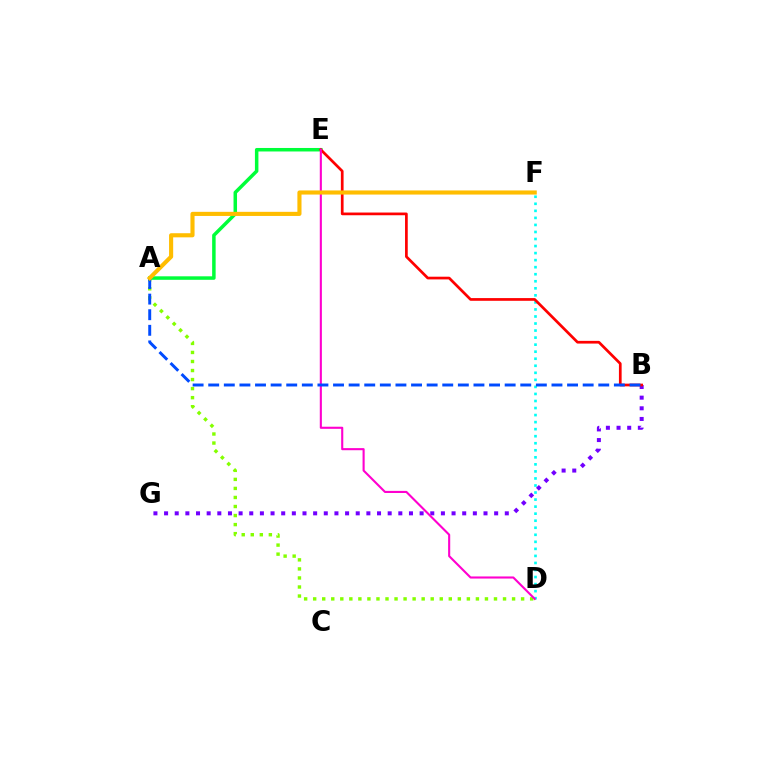{('D', 'F'): [{'color': '#00fff6', 'line_style': 'dotted', 'thickness': 1.91}], ('A', 'D'): [{'color': '#84ff00', 'line_style': 'dotted', 'thickness': 2.46}], ('A', 'E'): [{'color': '#00ff39', 'line_style': 'solid', 'thickness': 2.52}], ('B', 'G'): [{'color': '#7200ff', 'line_style': 'dotted', 'thickness': 2.89}], ('B', 'E'): [{'color': '#ff0000', 'line_style': 'solid', 'thickness': 1.95}], ('D', 'E'): [{'color': '#ff00cf', 'line_style': 'solid', 'thickness': 1.52}], ('A', 'B'): [{'color': '#004bff', 'line_style': 'dashed', 'thickness': 2.12}], ('A', 'F'): [{'color': '#ffbd00', 'line_style': 'solid', 'thickness': 2.96}]}